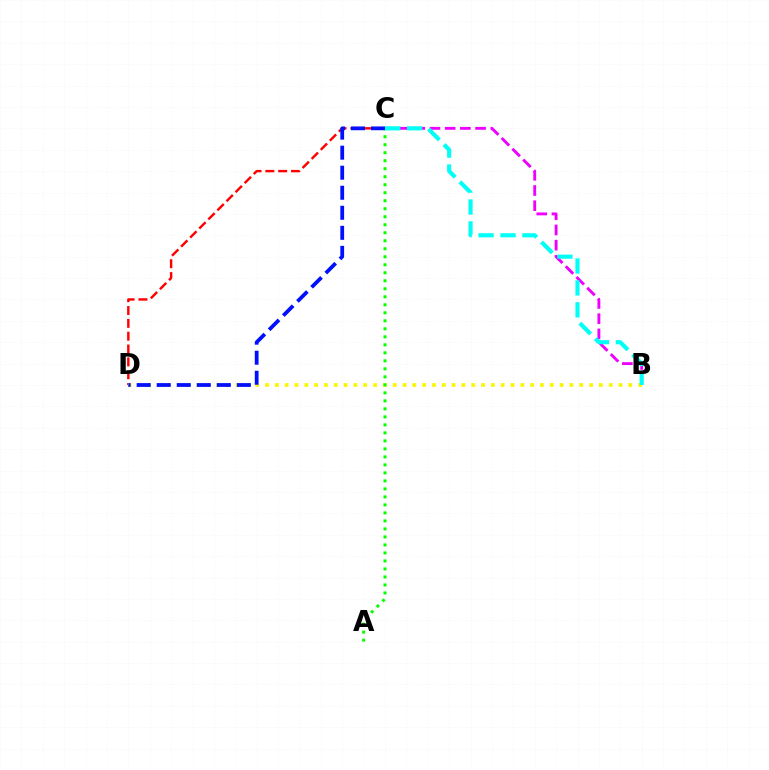{('B', 'C'): [{'color': '#ee00ff', 'line_style': 'dashed', 'thickness': 2.07}, {'color': '#00fff6', 'line_style': 'dashed', 'thickness': 2.98}], ('C', 'D'): [{'color': '#ff0000', 'line_style': 'dashed', 'thickness': 1.74}, {'color': '#0010ff', 'line_style': 'dashed', 'thickness': 2.72}], ('B', 'D'): [{'color': '#fcf500', 'line_style': 'dotted', 'thickness': 2.67}], ('A', 'C'): [{'color': '#08ff00', 'line_style': 'dotted', 'thickness': 2.17}]}